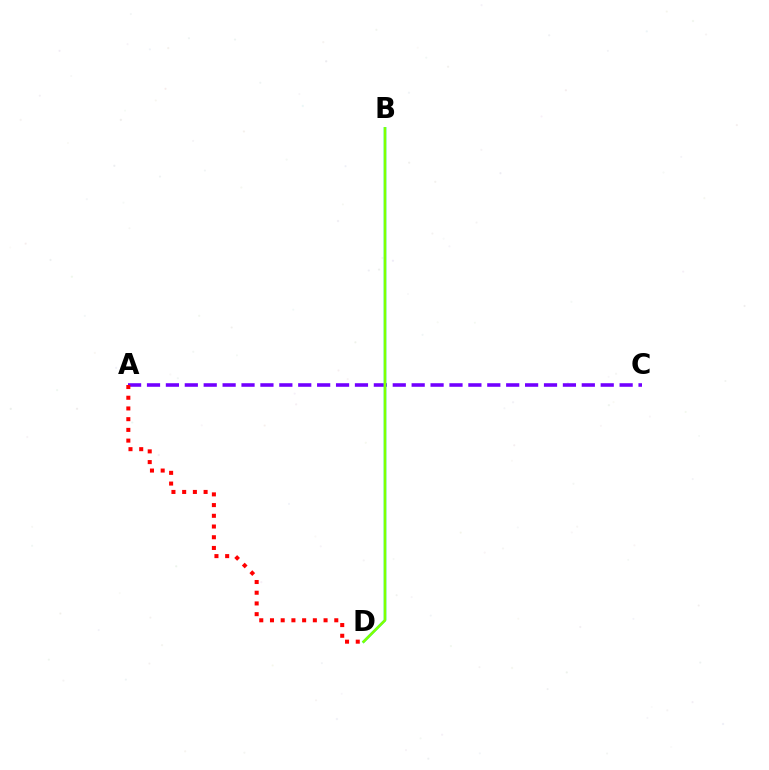{('A', 'C'): [{'color': '#7200ff', 'line_style': 'dashed', 'thickness': 2.57}], ('B', 'D'): [{'color': '#00fff6', 'line_style': 'solid', 'thickness': 1.87}, {'color': '#84ff00', 'line_style': 'solid', 'thickness': 1.82}], ('A', 'D'): [{'color': '#ff0000', 'line_style': 'dotted', 'thickness': 2.91}]}